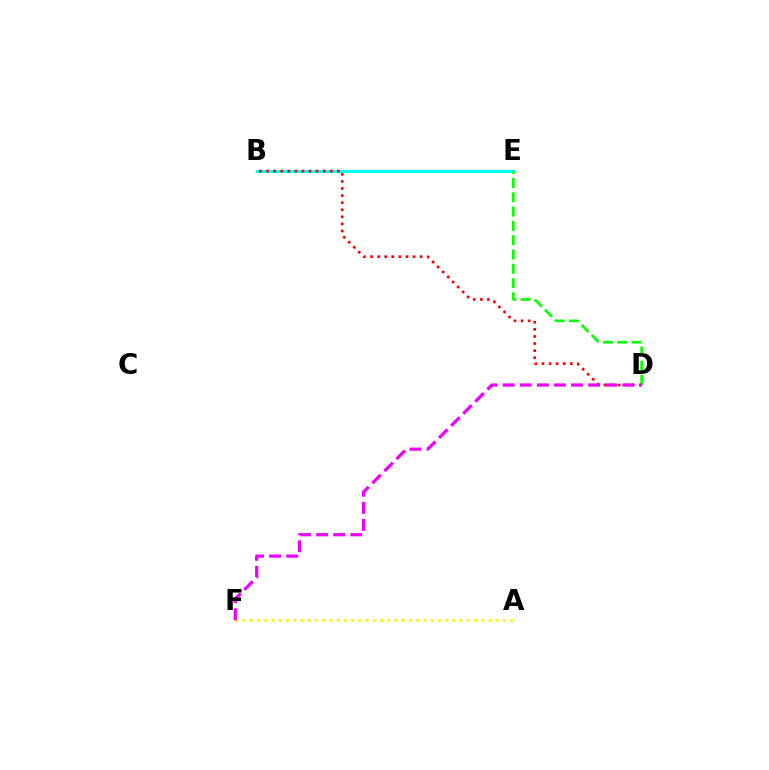{('B', 'E'): [{'color': '#0010ff', 'line_style': 'solid', 'thickness': 2.16}, {'color': '#00fff6', 'line_style': 'solid', 'thickness': 2.29}], ('A', 'F'): [{'color': '#fcf500', 'line_style': 'dotted', 'thickness': 1.97}], ('D', 'E'): [{'color': '#08ff00', 'line_style': 'dashed', 'thickness': 1.94}], ('B', 'D'): [{'color': '#ff0000', 'line_style': 'dotted', 'thickness': 1.92}], ('D', 'F'): [{'color': '#ee00ff', 'line_style': 'dashed', 'thickness': 2.32}]}